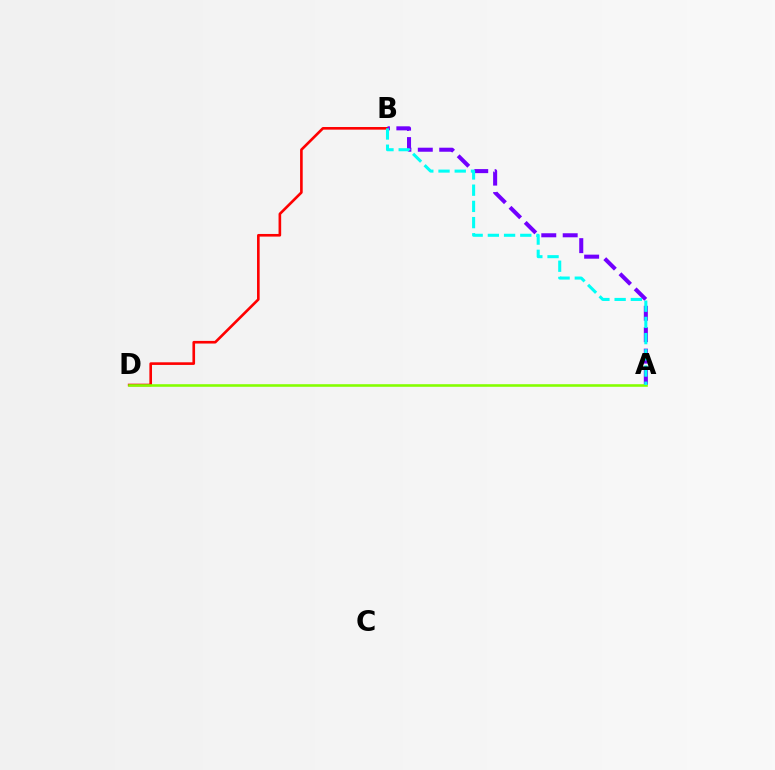{('B', 'D'): [{'color': '#ff0000', 'line_style': 'solid', 'thickness': 1.89}], ('A', 'B'): [{'color': '#7200ff', 'line_style': 'dashed', 'thickness': 2.91}, {'color': '#00fff6', 'line_style': 'dashed', 'thickness': 2.2}], ('A', 'D'): [{'color': '#84ff00', 'line_style': 'solid', 'thickness': 1.87}]}